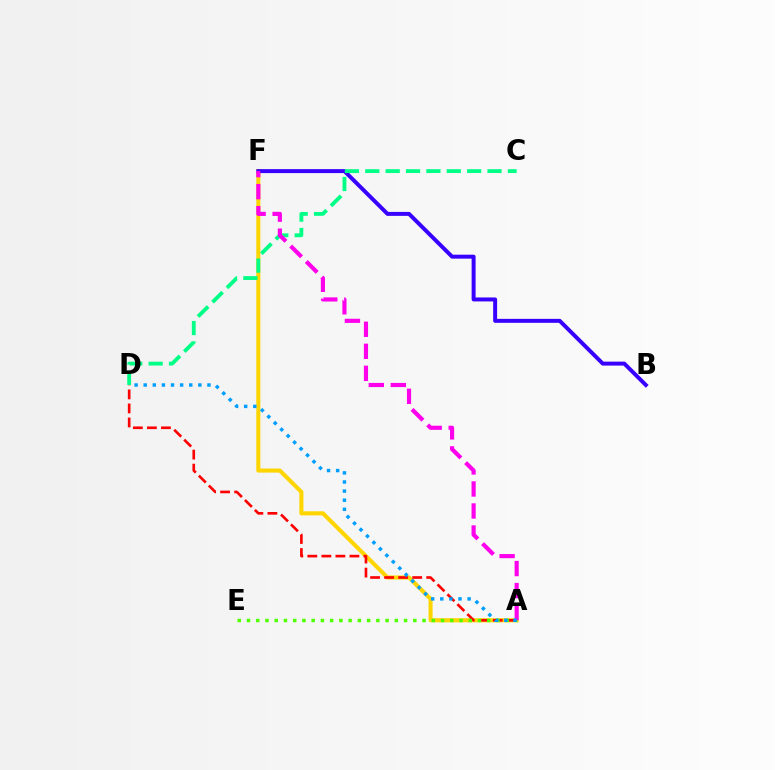{('A', 'F'): [{'color': '#ffd500', 'line_style': 'solid', 'thickness': 2.94}, {'color': '#ff00ed', 'line_style': 'dashed', 'thickness': 2.99}], ('A', 'D'): [{'color': '#ff0000', 'line_style': 'dashed', 'thickness': 1.91}, {'color': '#009eff', 'line_style': 'dotted', 'thickness': 2.47}], ('B', 'F'): [{'color': '#3700ff', 'line_style': 'solid', 'thickness': 2.86}], ('C', 'D'): [{'color': '#00ff86', 'line_style': 'dashed', 'thickness': 2.77}], ('A', 'E'): [{'color': '#4fff00', 'line_style': 'dotted', 'thickness': 2.51}]}